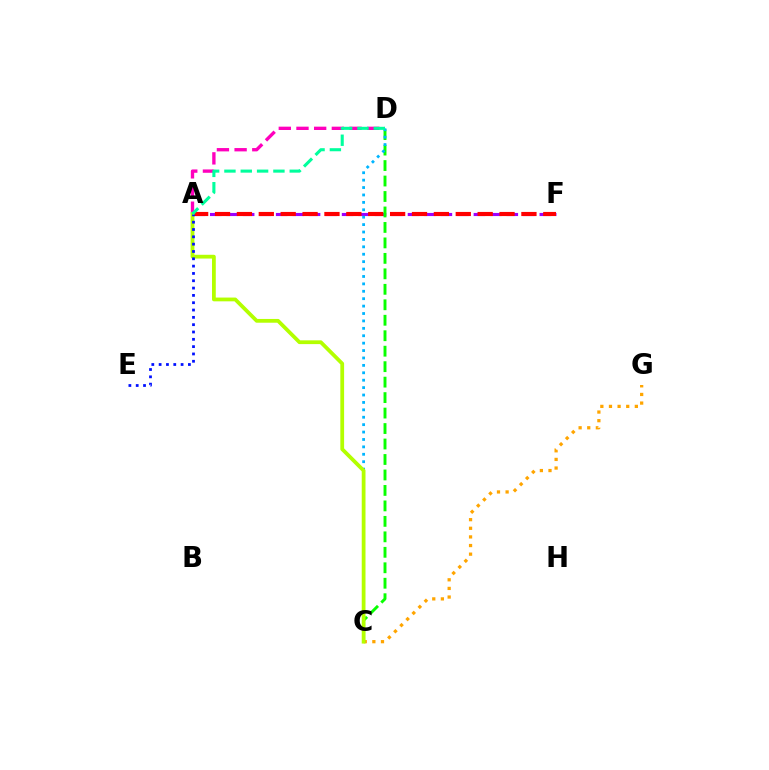{('A', 'D'): [{'color': '#ff00bd', 'line_style': 'dashed', 'thickness': 2.4}, {'color': '#00ff9d', 'line_style': 'dashed', 'thickness': 2.22}], ('A', 'F'): [{'color': '#9b00ff', 'line_style': 'dashed', 'thickness': 2.24}, {'color': '#ff0000', 'line_style': 'dashed', 'thickness': 2.97}], ('C', 'G'): [{'color': '#ffa500', 'line_style': 'dotted', 'thickness': 2.34}], ('C', 'D'): [{'color': '#08ff00', 'line_style': 'dashed', 'thickness': 2.1}, {'color': '#00b5ff', 'line_style': 'dotted', 'thickness': 2.01}], ('A', 'C'): [{'color': '#b3ff00', 'line_style': 'solid', 'thickness': 2.72}], ('A', 'E'): [{'color': '#0010ff', 'line_style': 'dotted', 'thickness': 1.99}]}